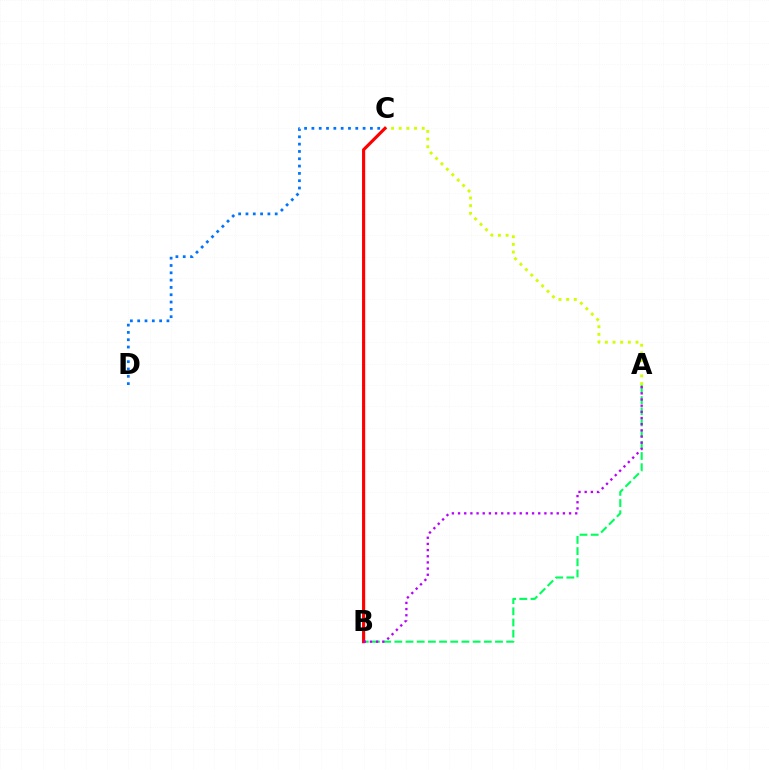{('A', 'B'): [{'color': '#00ff5c', 'line_style': 'dashed', 'thickness': 1.52}, {'color': '#b900ff', 'line_style': 'dotted', 'thickness': 1.68}], ('C', 'D'): [{'color': '#0074ff', 'line_style': 'dotted', 'thickness': 1.99}], ('A', 'C'): [{'color': '#d1ff00', 'line_style': 'dotted', 'thickness': 2.08}], ('B', 'C'): [{'color': '#ff0000', 'line_style': 'solid', 'thickness': 2.26}]}